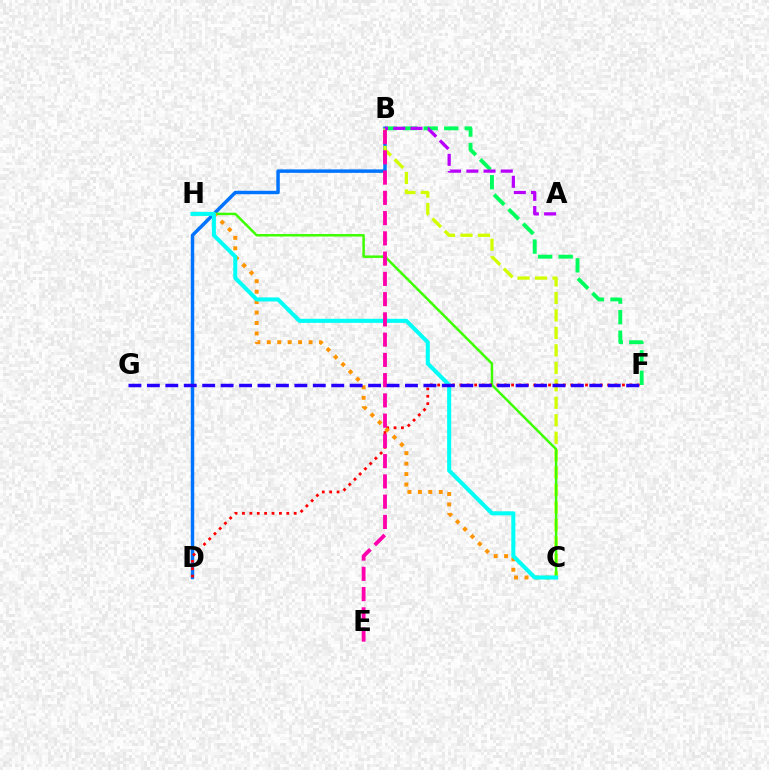{('B', 'F'): [{'color': '#00ff5c', 'line_style': 'dashed', 'thickness': 2.79}], ('B', 'D'): [{'color': '#0074ff', 'line_style': 'solid', 'thickness': 2.49}], ('B', 'C'): [{'color': '#d1ff00', 'line_style': 'dashed', 'thickness': 2.37}], ('C', 'H'): [{'color': '#3dff00', 'line_style': 'solid', 'thickness': 1.78}, {'color': '#ff9400', 'line_style': 'dotted', 'thickness': 2.84}, {'color': '#00fff6', 'line_style': 'solid', 'thickness': 2.92}], ('D', 'F'): [{'color': '#ff0000', 'line_style': 'dotted', 'thickness': 2.01}], ('A', 'B'): [{'color': '#b900ff', 'line_style': 'dashed', 'thickness': 2.34}], ('B', 'E'): [{'color': '#ff00ac', 'line_style': 'dashed', 'thickness': 2.75}], ('F', 'G'): [{'color': '#2500ff', 'line_style': 'dashed', 'thickness': 2.5}]}